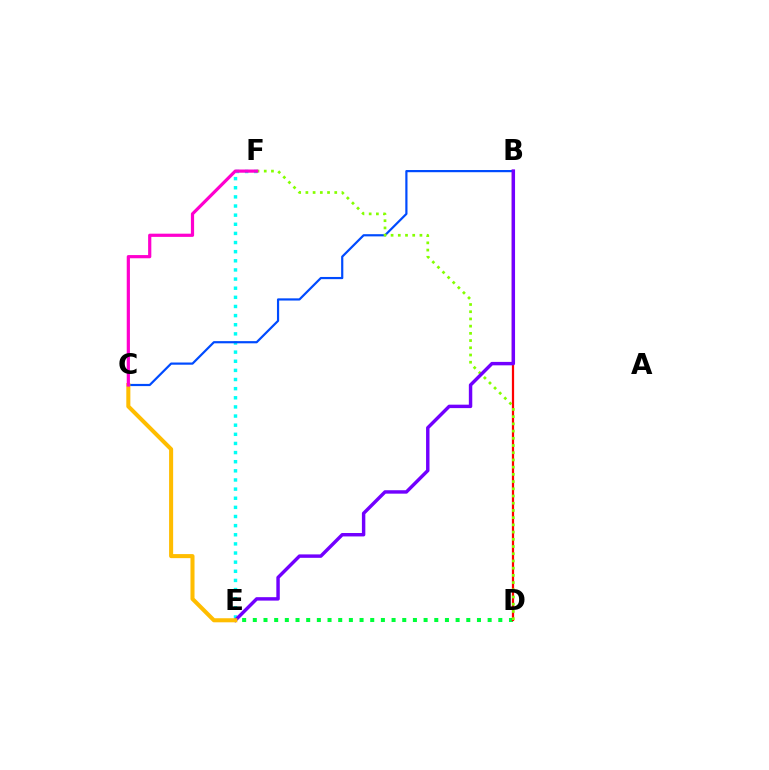{('D', 'E'): [{'color': '#00ff39', 'line_style': 'dotted', 'thickness': 2.9}], ('B', 'D'): [{'color': '#ff0000', 'line_style': 'solid', 'thickness': 1.61}], ('E', 'F'): [{'color': '#00fff6', 'line_style': 'dotted', 'thickness': 2.48}], ('B', 'C'): [{'color': '#004bff', 'line_style': 'solid', 'thickness': 1.58}], ('D', 'F'): [{'color': '#84ff00', 'line_style': 'dotted', 'thickness': 1.96}], ('B', 'E'): [{'color': '#7200ff', 'line_style': 'solid', 'thickness': 2.47}], ('C', 'E'): [{'color': '#ffbd00', 'line_style': 'solid', 'thickness': 2.92}], ('C', 'F'): [{'color': '#ff00cf', 'line_style': 'solid', 'thickness': 2.3}]}